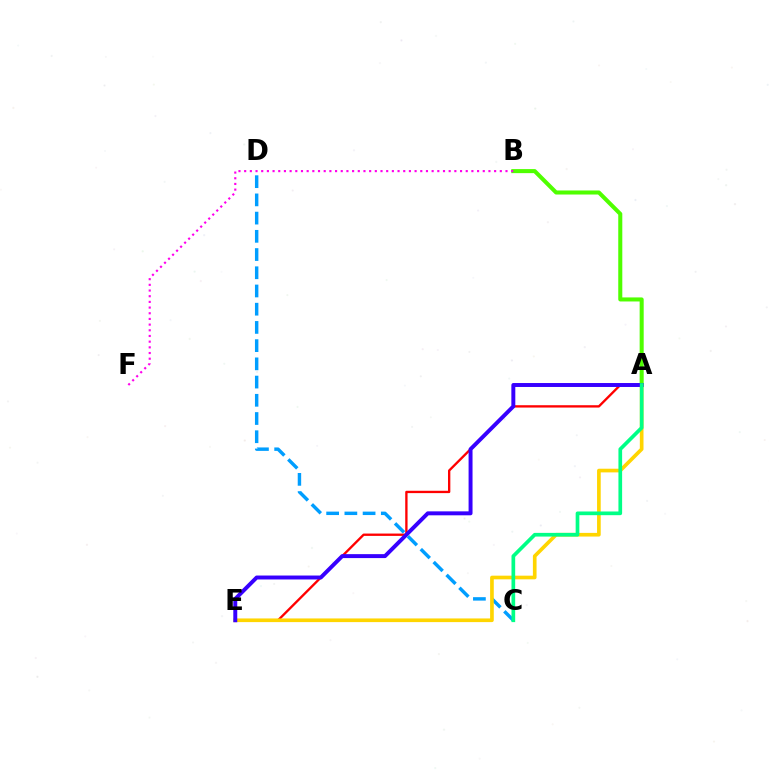{('A', 'E'): [{'color': '#ff0000', 'line_style': 'solid', 'thickness': 1.68}, {'color': '#ffd500', 'line_style': 'solid', 'thickness': 2.64}, {'color': '#3700ff', 'line_style': 'solid', 'thickness': 2.84}], ('C', 'D'): [{'color': '#009eff', 'line_style': 'dashed', 'thickness': 2.47}], ('A', 'B'): [{'color': '#4fff00', 'line_style': 'solid', 'thickness': 2.91}], ('B', 'F'): [{'color': '#ff00ed', 'line_style': 'dotted', 'thickness': 1.54}], ('A', 'C'): [{'color': '#00ff86', 'line_style': 'solid', 'thickness': 2.66}]}